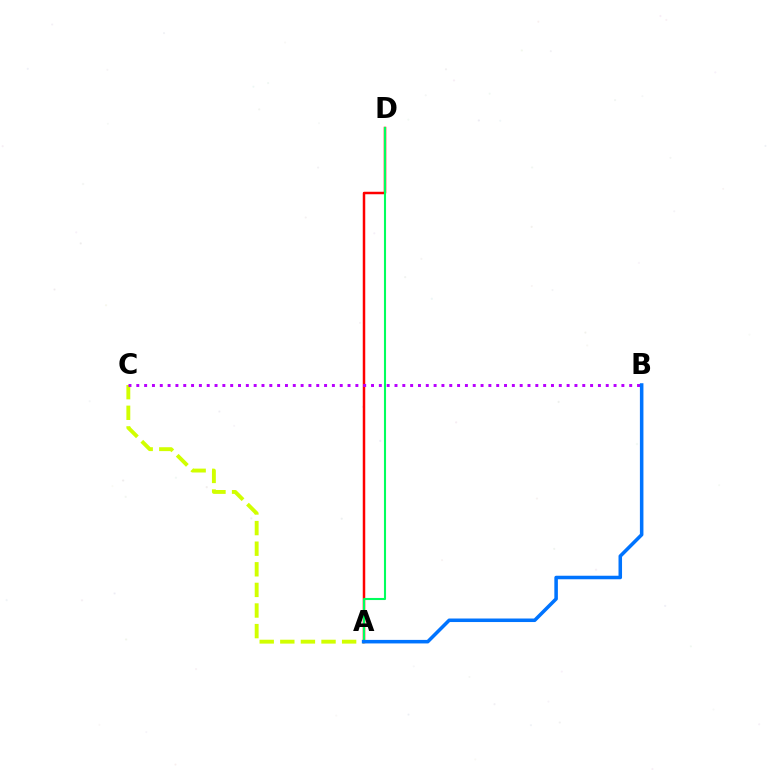{('A', 'C'): [{'color': '#d1ff00', 'line_style': 'dashed', 'thickness': 2.8}], ('A', 'D'): [{'color': '#ff0000', 'line_style': 'solid', 'thickness': 1.79}, {'color': '#00ff5c', 'line_style': 'solid', 'thickness': 1.51}], ('B', 'C'): [{'color': '#b900ff', 'line_style': 'dotted', 'thickness': 2.13}], ('A', 'B'): [{'color': '#0074ff', 'line_style': 'solid', 'thickness': 2.54}]}